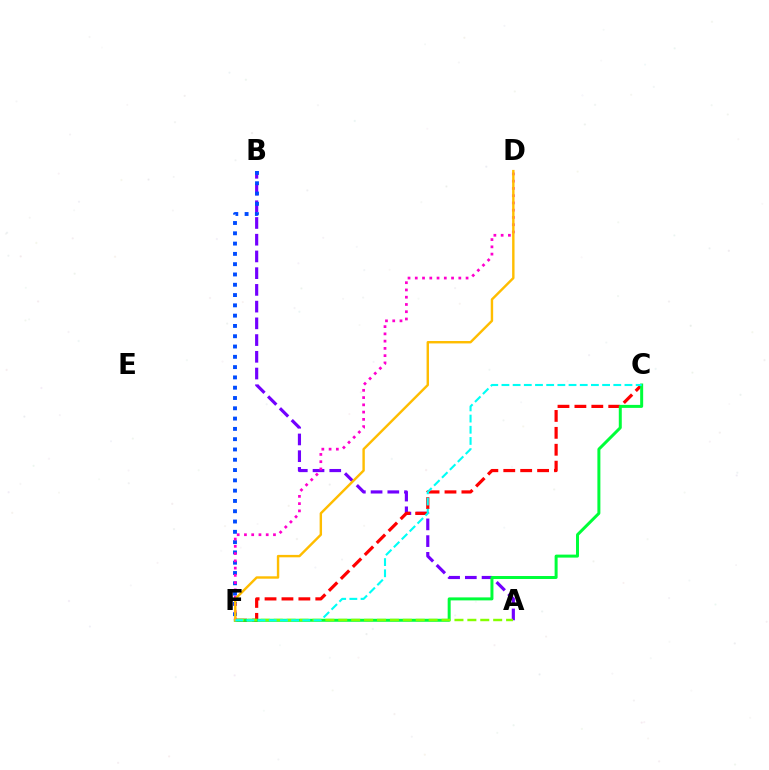{('A', 'B'): [{'color': '#7200ff', 'line_style': 'dashed', 'thickness': 2.27}], ('C', 'F'): [{'color': '#ff0000', 'line_style': 'dashed', 'thickness': 2.3}, {'color': '#00ff39', 'line_style': 'solid', 'thickness': 2.15}, {'color': '#00fff6', 'line_style': 'dashed', 'thickness': 1.52}], ('B', 'F'): [{'color': '#004bff', 'line_style': 'dotted', 'thickness': 2.8}], ('A', 'F'): [{'color': '#84ff00', 'line_style': 'dashed', 'thickness': 1.75}], ('D', 'F'): [{'color': '#ff00cf', 'line_style': 'dotted', 'thickness': 1.97}, {'color': '#ffbd00', 'line_style': 'solid', 'thickness': 1.74}]}